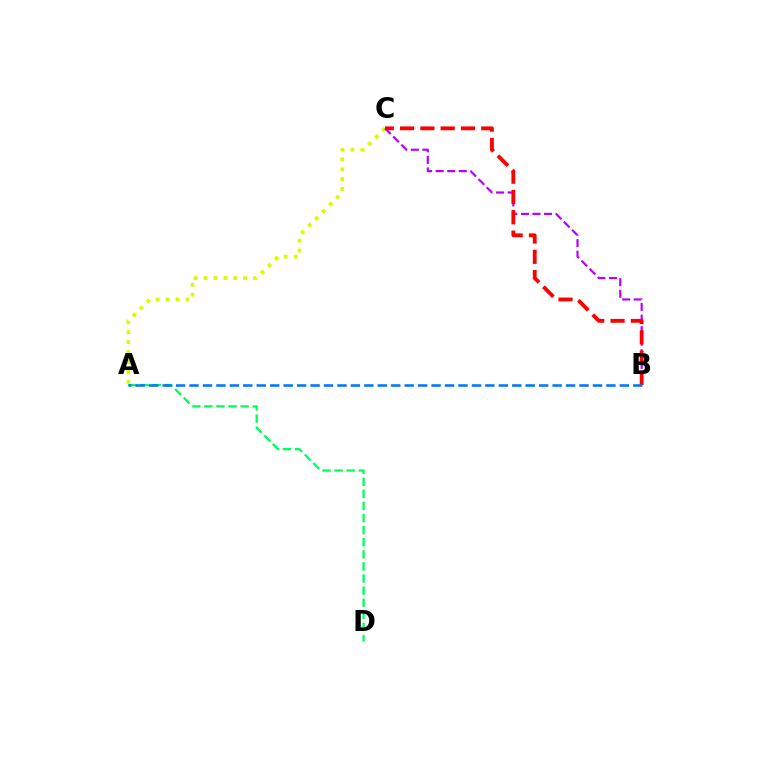{('A', 'C'): [{'color': '#d1ff00', 'line_style': 'dotted', 'thickness': 2.69}], ('B', 'C'): [{'color': '#b900ff', 'line_style': 'dashed', 'thickness': 1.57}, {'color': '#ff0000', 'line_style': 'dashed', 'thickness': 2.76}], ('A', 'D'): [{'color': '#00ff5c', 'line_style': 'dashed', 'thickness': 1.64}], ('A', 'B'): [{'color': '#0074ff', 'line_style': 'dashed', 'thickness': 1.83}]}